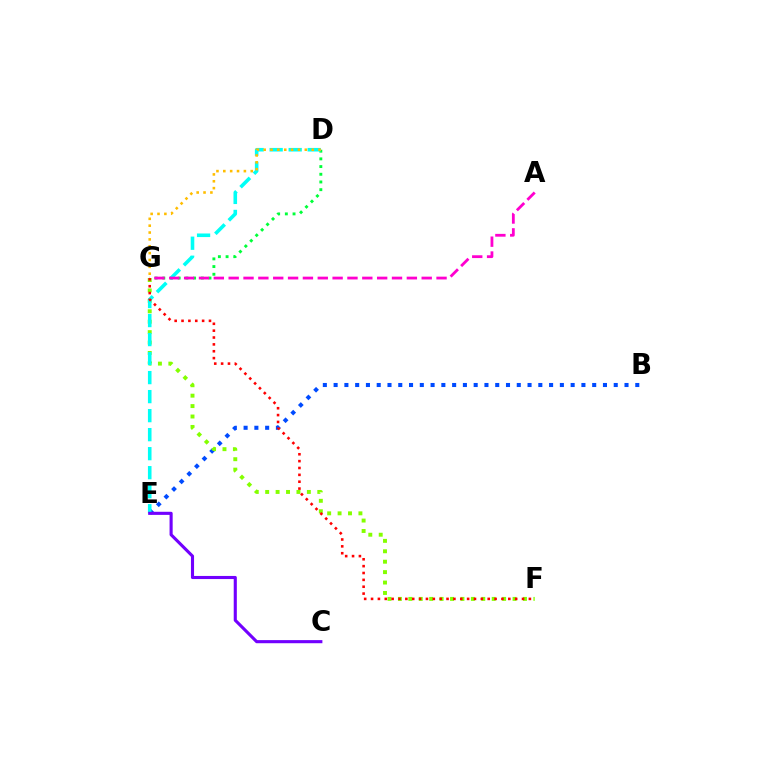{('B', 'E'): [{'color': '#004bff', 'line_style': 'dotted', 'thickness': 2.93}], ('D', 'G'): [{'color': '#00ff39', 'line_style': 'dotted', 'thickness': 2.09}, {'color': '#ffbd00', 'line_style': 'dotted', 'thickness': 1.86}], ('F', 'G'): [{'color': '#84ff00', 'line_style': 'dotted', 'thickness': 2.83}, {'color': '#ff0000', 'line_style': 'dotted', 'thickness': 1.86}], ('D', 'E'): [{'color': '#00fff6', 'line_style': 'dashed', 'thickness': 2.58}], ('A', 'G'): [{'color': '#ff00cf', 'line_style': 'dashed', 'thickness': 2.02}], ('C', 'E'): [{'color': '#7200ff', 'line_style': 'solid', 'thickness': 2.24}]}